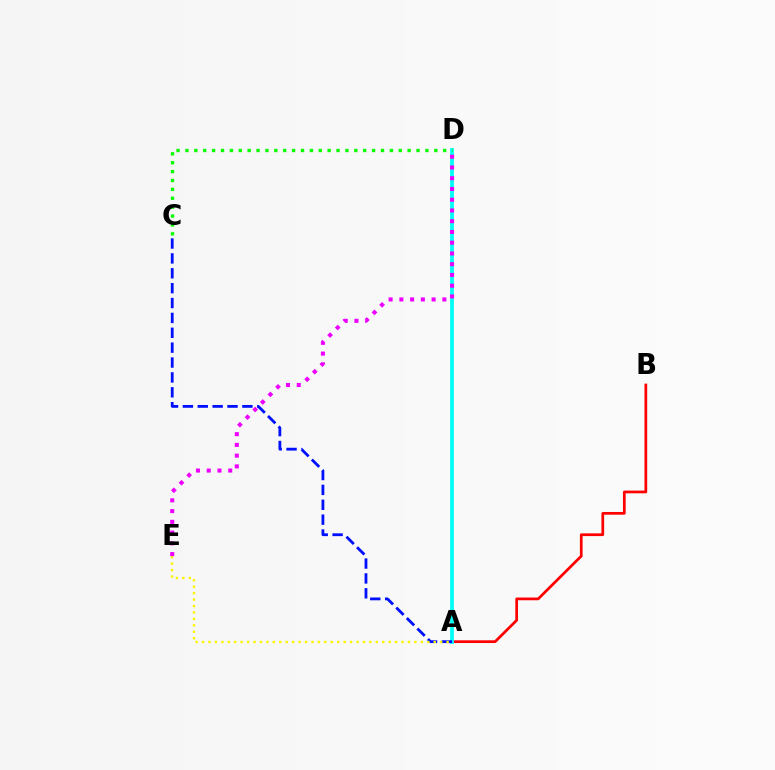{('A', 'B'): [{'color': '#ff0000', 'line_style': 'solid', 'thickness': 1.96}], ('A', 'D'): [{'color': '#00fff6', 'line_style': 'solid', 'thickness': 2.73}], ('A', 'C'): [{'color': '#0010ff', 'line_style': 'dashed', 'thickness': 2.02}], ('A', 'E'): [{'color': '#fcf500', 'line_style': 'dotted', 'thickness': 1.75}], ('C', 'D'): [{'color': '#08ff00', 'line_style': 'dotted', 'thickness': 2.41}], ('D', 'E'): [{'color': '#ee00ff', 'line_style': 'dotted', 'thickness': 2.92}]}